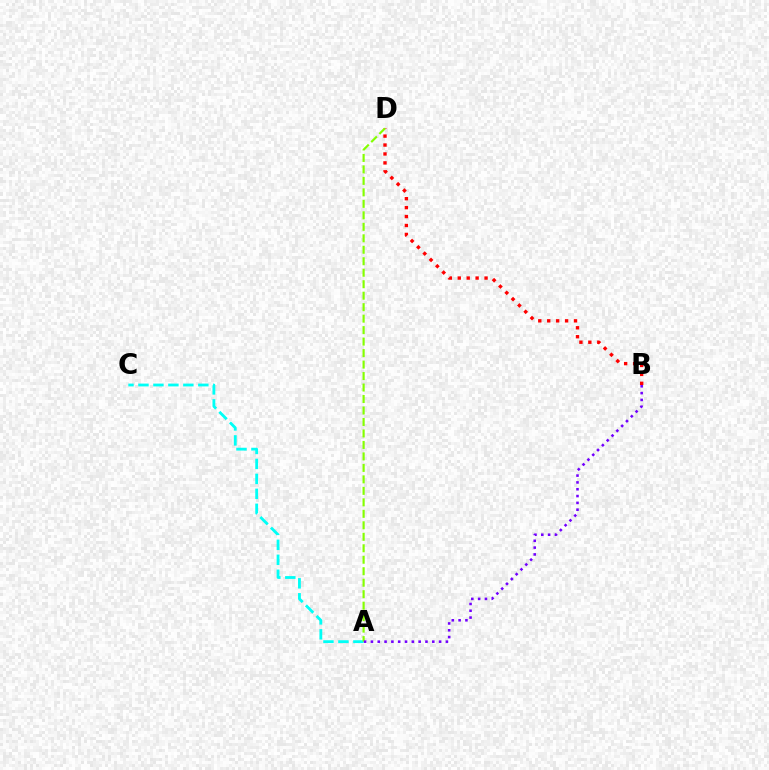{('A', 'C'): [{'color': '#00fff6', 'line_style': 'dashed', 'thickness': 2.03}], ('B', 'D'): [{'color': '#ff0000', 'line_style': 'dotted', 'thickness': 2.43}], ('A', 'D'): [{'color': '#84ff00', 'line_style': 'dashed', 'thickness': 1.56}], ('A', 'B'): [{'color': '#7200ff', 'line_style': 'dotted', 'thickness': 1.85}]}